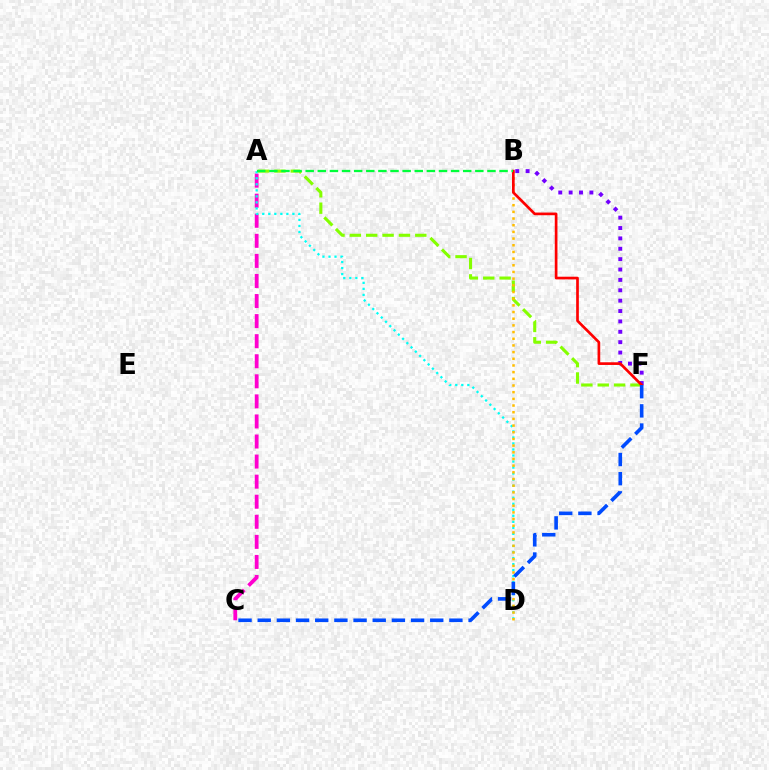{('B', 'F'): [{'color': '#7200ff', 'line_style': 'dotted', 'thickness': 2.82}, {'color': '#ff0000', 'line_style': 'solid', 'thickness': 1.93}], ('A', 'C'): [{'color': '#ff00cf', 'line_style': 'dashed', 'thickness': 2.73}], ('A', 'F'): [{'color': '#84ff00', 'line_style': 'dashed', 'thickness': 2.22}], ('A', 'D'): [{'color': '#00fff6', 'line_style': 'dotted', 'thickness': 1.64}], ('B', 'D'): [{'color': '#ffbd00', 'line_style': 'dotted', 'thickness': 1.81}], ('C', 'F'): [{'color': '#004bff', 'line_style': 'dashed', 'thickness': 2.6}], ('A', 'B'): [{'color': '#00ff39', 'line_style': 'dashed', 'thickness': 1.65}]}